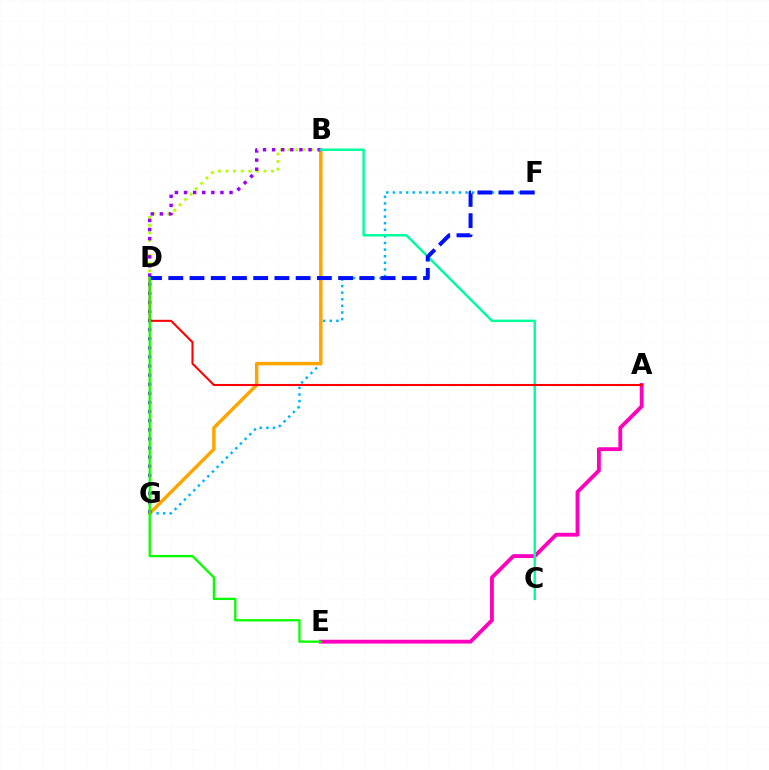{('B', 'D'): [{'color': '#b3ff00', 'line_style': 'dotted', 'thickness': 2.06}], ('F', 'G'): [{'color': '#00b5ff', 'line_style': 'dotted', 'thickness': 1.79}], ('A', 'E'): [{'color': '#ff00bd', 'line_style': 'solid', 'thickness': 2.76}], ('B', 'G'): [{'color': '#ffa500', 'line_style': 'solid', 'thickness': 2.5}, {'color': '#9b00ff', 'line_style': 'dotted', 'thickness': 2.47}], ('B', 'C'): [{'color': '#00ff9d', 'line_style': 'solid', 'thickness': 1.77}], ('A', 'D'): [{'color': '#ff0000', 'line_style': 'solid', 'thickness': 1.5}], ('D', 'F'): [{'color': '#0010ff', 'line_style': 'dashed', 'thickness': 2.88}], ('D', 'E'): [{'color': '#08ff00', 'line_style': 'solid', 'thickness': 1.65}]}